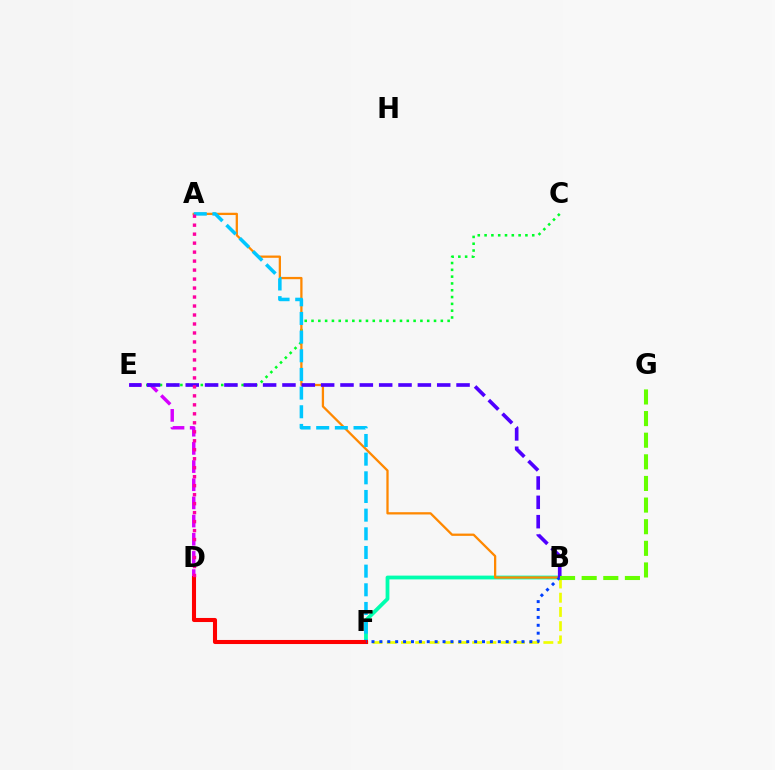{('B', 'F'): [{'color': '#00ffaf', 'line_style': 'solid', 'thickness': 2.73}, {'color': '#eeff00', 'line_style': 'dashed', 'thickness': 1.93}, {'color': '#003fff', 'line_style': 'dotted', 'thickness': 2.14}], ('C', 'E'): [{'color': '#00ff27', 'line_style': 'dotted', 'thickness': 1.85}], ('D', 'E'): [{'color': '#d600ff', 'line_style': 'dashed', 'thickness': 2.47}], ('A', 'B'): [{'color': '#ff8800', 'line_style': 'solid', 'thickness': 1.64}], ('A', 'F'): [{'color': '#00c7ff', 'line_style': 'dashed', 'thickness': 2.54}], ('D', 'F'): [{'color': '#ff0000', 'line_style': 'solid', 'thickness': 2.93}], ('B', 'E'): [{'color': '#4f00ff', 'line_style': 'dashed', 'thickness': 2.63}], ('A', 'D'): [{'color': '#ff00a0', 'line_style': 'dotted', 'thickness': 2.44}], ('B', 'G'): [{'color': '#66ff00', 'line_style': 'dashed', 'thickness': 2.94}]}